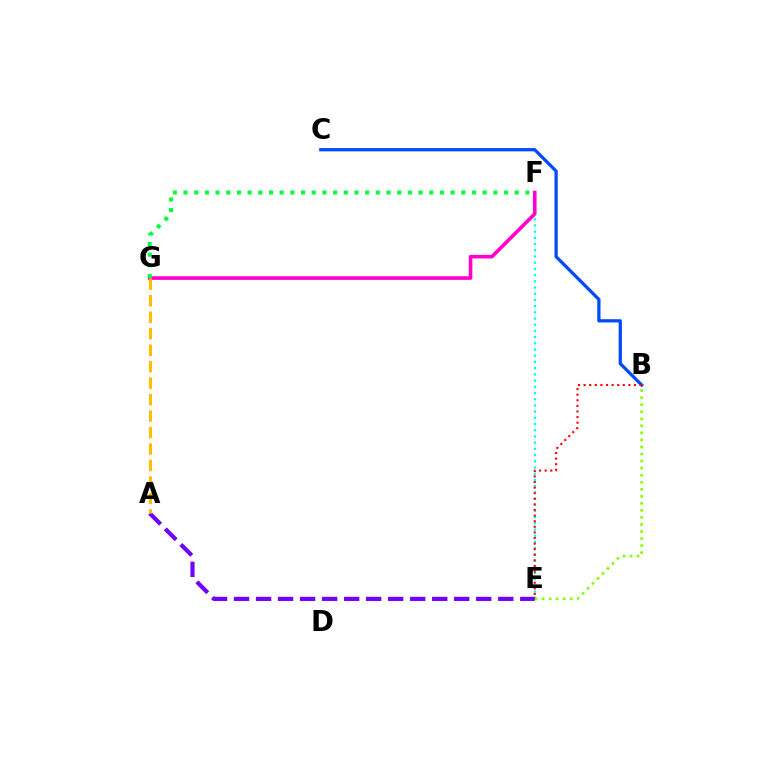{('E', 'F'): [{'color': '#00fff6', 'line_style': 'dotted', 'thickness': 1.69}], ('B', 'E'): [{'color': '#84ff00', 'line_style': 'dotted', 'thickness': 1.91}, {'color': '#ff0000', 'line_style': 'dotted', 'thickness': 1.52}], ('F', 'G'): [{'color': '#ff00cf', 'line_style': 'solid', 'thickness': 2.61}, {'color': '#00ff39', 'line_style': 'dotted', 'thickness': 2.9}], ('B', 'C'): [{'color': '#004bff', 'line_style': 'solid', 'thickness': 2.35}], ('A', 'E'): [{'color': '#7200ff', 'line_style': 'dashed', 'thickness': 2.99}], ('A', 'G'): [{'color': '#ffbd00', 'line_style': 'dashed', 'thickness': 2.24}]}